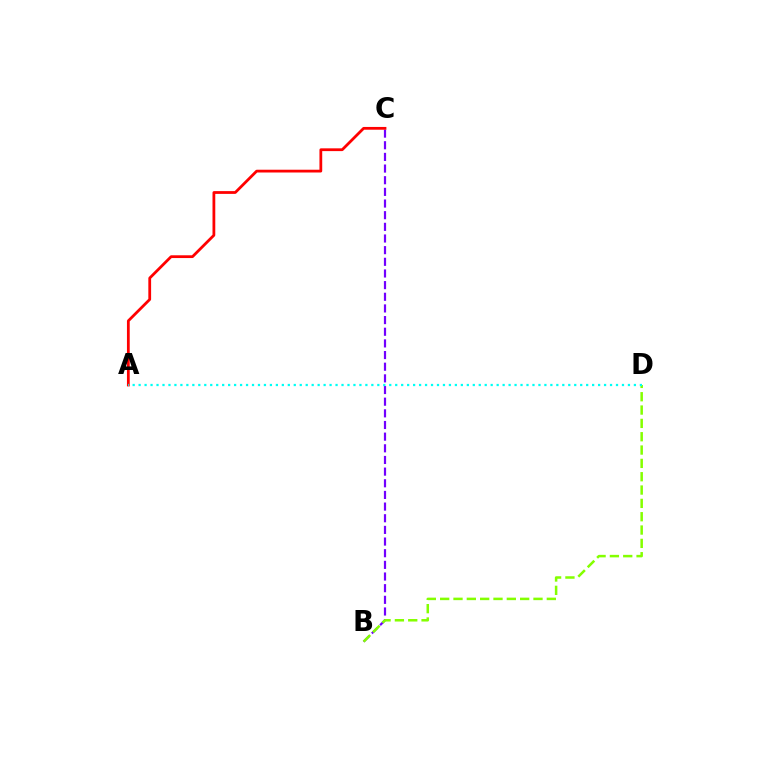{('B', 'C'): [{'color': '#7200ff', 'line_style': 'dashed', 'thickness': 1.58}], ('B', 'D'): [{'color': '#84ff00', 'line_style': 'dashed', 'thickness': 1.81}], ('A', 'C'): [{'color': '#ff0000', 'line_style': 'solid', 'thickness': 2.0}], ('A', 'D'): [{'color': '#00fff6', 'line_style': 'dotted', 'thickness': 1.62}]}